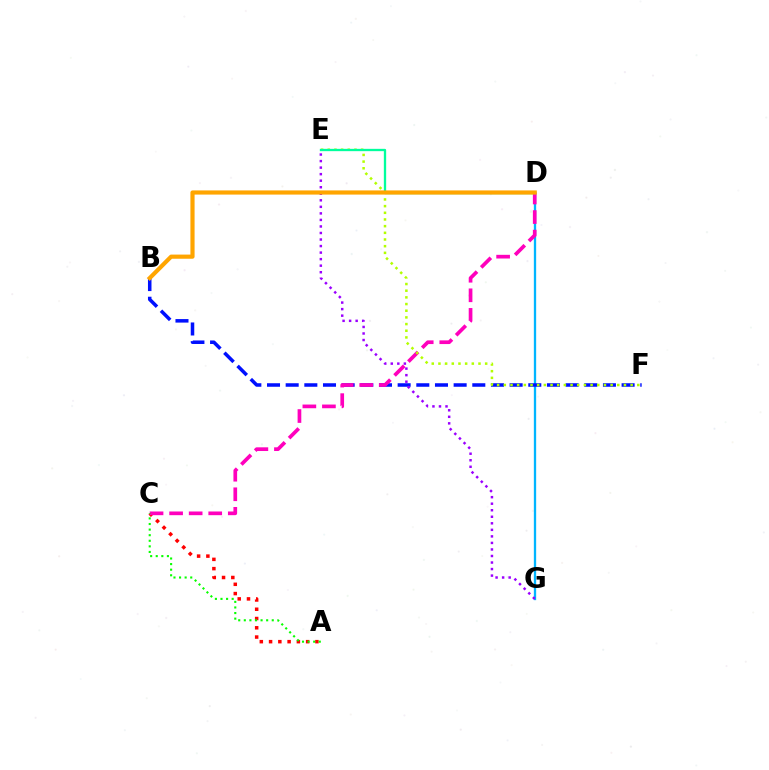{('A', 'C'): [{'color': '#ff0000', 'line_style': 'dotted', 'thickness': 2.52}, {'color': '#08ff00', 'line_style': 'dotted', 'thickness': 1.52}], ('D', 'G'): [{'color': '#00b5ff', 'line_style': 'solid', 'thickness': 1.67}], ('B', 'F'): [{'color': '#0010ff', 'line_style': 'dashed', 'thickness': 2.54}], ('C', 'D'): [{'color': '#ff00bd', 'line_style': 'dashed', 'thickness': 2.66}], ('E', 'F'): [{'color': '#b3ff00', 'line_style': 'dotted', 'thickness': 1.81}], ('E', 'G'): [{'color': '#9b00ff', 'line_style': 'dotted', 'thickness': 1.78}], ('D', 'E'): [{'color': '#00ff9d', 'line_style': 'solid', 'thickness': 1.67}], ('B', 'D'): [{'color': '#ffa500', 'line_style': 'solid', 'thickness': 3.0}]}